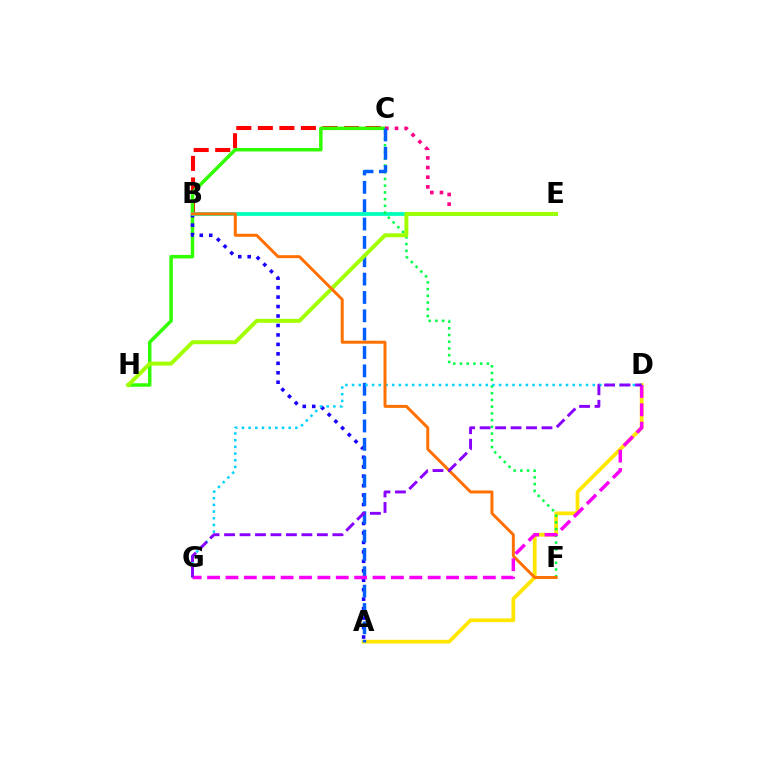{('B', 'C'): [{'color': '#ff0000', 'line_style': 'dashed', 'thickness': 2.93}], ('C', 'H'): [{'color': '#31ff00', 'line_style': 'solid', 'thickness': 2.5}], ('C', 'E'): [{'color': '#ff0088', 'line_style': 'dotted', 'thickness': 2.63}], ('A', 'D'): [{'color': '#ffe600', 'line_style': 'solid', 'thickness': 2.69}], ('A', 'B'): [{'color': '#1900ff', 'line_style': 'dotted', 'thickness': 2.57}], ('B', 'E'): [{'color': '#00ffbb', 'line_style': 'solid', 'thickness': 2.72}], ('C', 'F'): [{'color': '#00ff45', 'line_style': 'dotted', 'thickness': 1.83}], ('A', 'C'): [{'color': '#005dff', 'line_style': 'dashed', 'thickness': 2.49}], ('E', 'H'): [{'color': '#a2ff00', 'line_style': 'solid', 'thickness': 2.83}], ('D', 'G'): [{'color': '#00d3ff', 'line_style': 'dotted', 'thickness': 1.82}, {'color': '#fa00f9', 'line_style': 'dashed', 'thickness': 2.5}, {'color': '#8a00ff', 'line_style': 'dashed', 'thickness': 2.1}], ('B', 'F'): [{'color': '#ff7000', 'line_style': 'solid', 'thickness': 2.14}]}